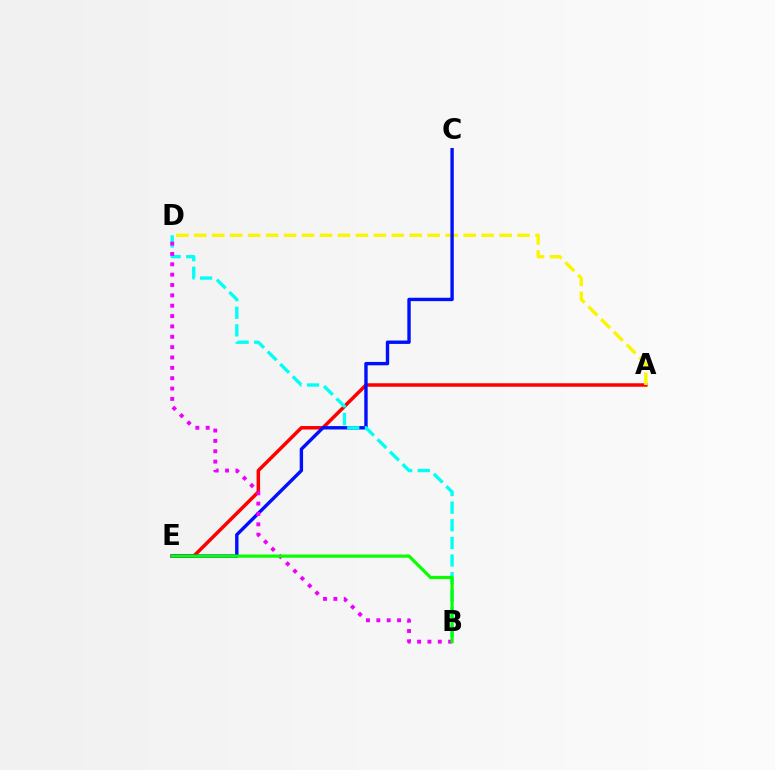{('A', 'E'): [{'color': '#ff0000', 'line_style': 'solid', 'thickness': 2.52}], ('A', 'D'): [{'color': '#fcf500', 'line_style': 'dashed', 'thickness': 2.44}], ('C', 'E'): [{'color': '#0010ff', 'line_style': 'solid', 'thickness': 2.44}], ('B', 'D'): [{'color': '#00fff6', 'line_style': 'dashed', 'thickness': 2.39}, {'color': '#ee00ff', 'line_style': 'dotted', 'thickness': 2.81}], ('B', 'E'): [{'color': '#08ff00', 'line_style': 'solid', 'thickness': 2.3}]}